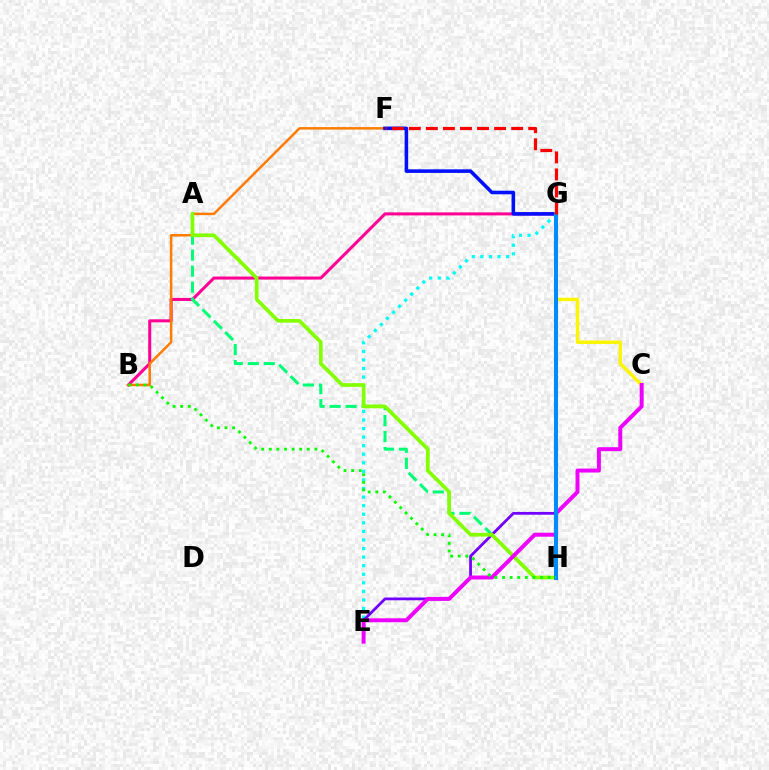{('B', 'G'): [{'color': '#ff0094', 'line_style': 'solid', 'thickness': 2.19}], ('B', 'F'): [{'color': '#ff7c00', 'line_style': 'solid', 'thickness': 1.8}], ('E', 'G'): [{'color': '#00fff6', 'line_style': 'dotted', 'thickness': 2.33}, {'color': '#7200ff', 'line_style': 'solid', 'thickness': 2.0}], ('C', 'G'): [{'color': '#fcf500', 'line_style': 'solid', 'thickness': 2.47}], ('A', 'H'): [{'color': '#00ff74', 'line_style': 'dashed', 'thickness': 2.18}, {'color': '#84ff00', 'line_style': 'solid', 'thickness': 2.67}], ('F', 'G'): [{'color': '#0010ff', 'line_style': 'solid', 'thickness': 2.57}, {'color': '#ff0000', 'line_style': 'dashed', 'thickness': 2.32}], ('C', 'E'): [{'color': '#ee00ff', 'line_style': 'solid', 'thickness': 2.85}], ('G', 'H'): [{'color': '#008cff', 'line_style': 'solid', 'thickness': 2.92}], ('B', 'H'): [{'color': '#08ff00', 'line_style': 'dotted', 'thickness': 2.06}]}